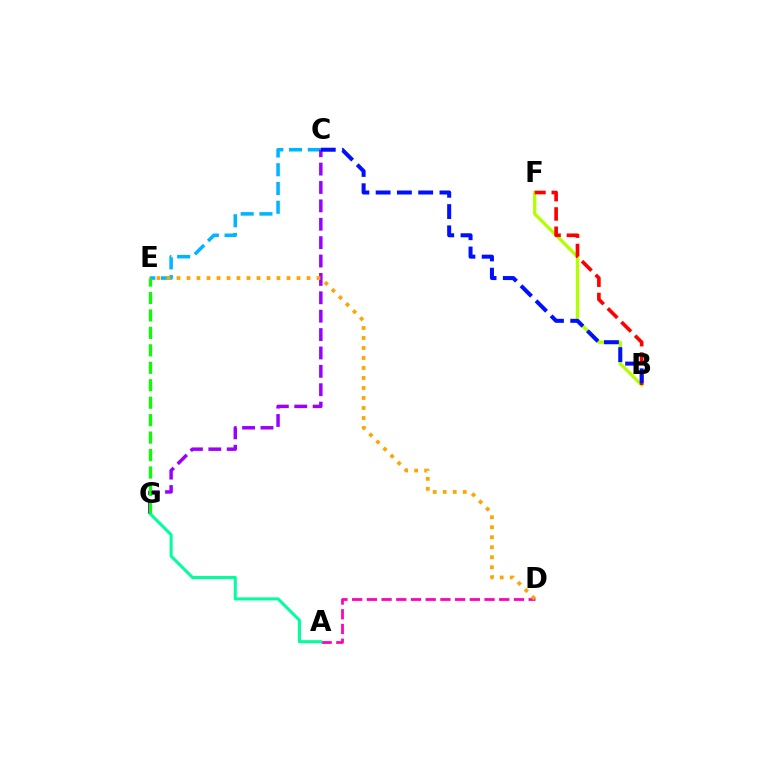{('A', 'D'): [{'color': '#ff00bd', 'line_style': 'dashed', 'thickness': 2.0}], ('B', 'F'): [{'color': '#b3ff00', 'line_style': 'solid', 'thickness': 2.39}, {'color': '#ff0000', 'line_style': 'dashed', 'thickness': 2.62}], ('A', 'G'): [{'color': '#00ff9d', 'line_style': 'solid', 'thickness': 2.19}], ('C', 'E'): [{'color': '#00b5ff', 'line_style': 'dashed', 'thickness': 2.55}], ('C', 'G'): [{'color': '#9b00ff', 'line_style': 'dashed', 'thickness': 2.5}], ('D', 'E'): [{'color': '#ffa500', 'line_style': 'dotted', 'thickness': 2.72}], ('B', 'C'): [{'color': '#0010ff', 'line_style': 'dashed', 'thickness': 2.89}], ('E', 'G'): [{'color': '#08ff00', 'line_style': 'dashed', 'thickness': 2.37}]}